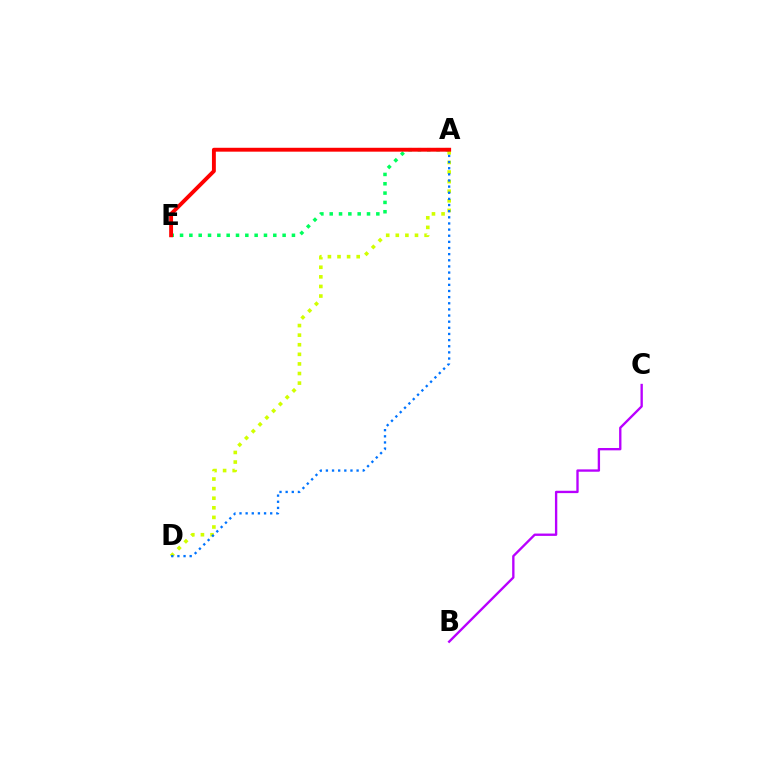{('A', 'D'): [{'color': '#d1ff00', 'line_style': 'dotted', 'thickness': 2.61}, {'color': '#0074ff', 'line_style': 'dotted', 'thickness': 1.67}], ('A', 'E'): [{'color': '#00ff5c', 'line_style': 'dotted', 'thickness': 2.53}, {'color': '#ff0000', 'line_style': 'solid', 'thickness': 2.8}], ('B', 'C'): [{'color': '#b900ff', 'line_style': 'solid', 'thickness': 1.69}]}